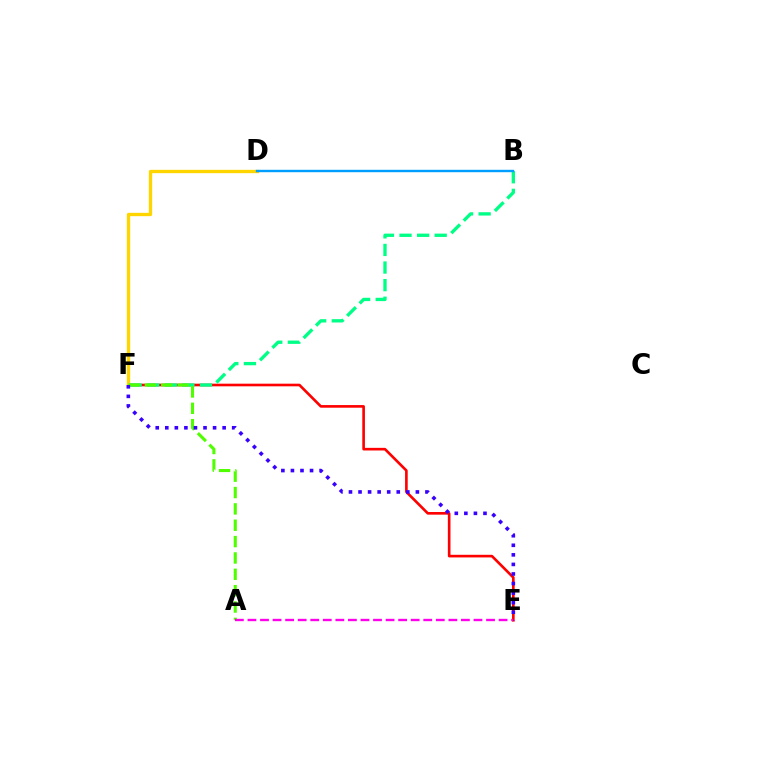{('E', 'F'): [{'color': '#ff0000', 'line_style': 'solid', 'thickness': 1.9}, {'color': '#3700ff', 'line_style': 'dotted', 'thickness': 2.6}], ('D', 'F'): [{'color': '#ffd500', 'line_style': 'solid', 'thickness': 2.4}], ('B', 'F'): [{'color': '#00ff86', 'line_style': 'dashed', 'thickness': 2.39}], ('A', 'F'): [{'color': '#4fff00', 'line_style': 'dashed', 'thickness': 2.22}], ('B', 'D'): [{'color': '#009eff', 'line_style': 'solid', 'thickness': 1.73}], ('A', 'E'): [{'color': '#ff00ed', 'line_style': 'dashed', 'thickness': 1.71}]}